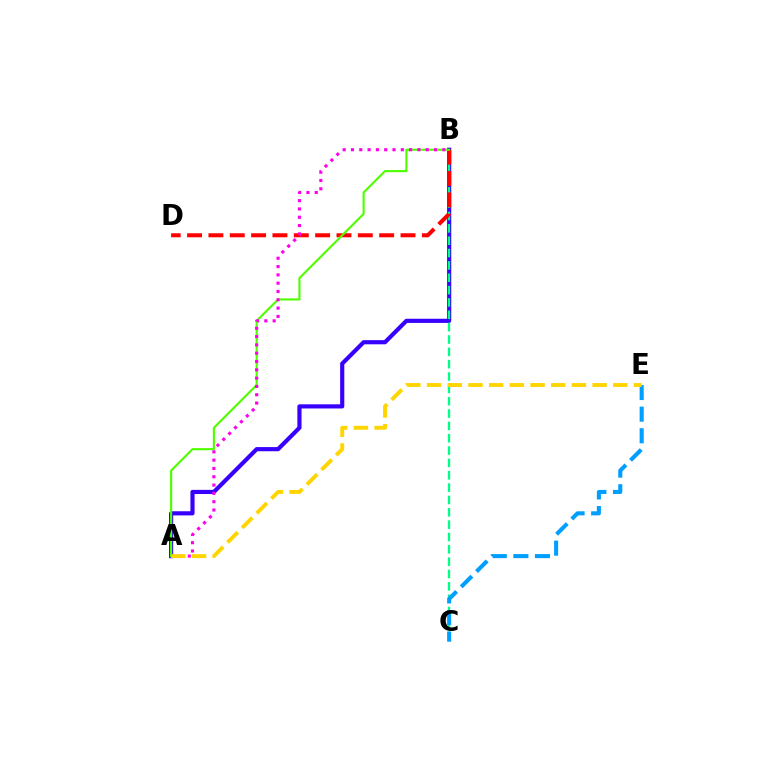{('A', 'B'): [{'color': '#3700ff', 'line_style': 'solid', 'thickness': 2.99}, {'color': '#4fff00', 'line_style': 'solid', 'thickness': 1.53}, {'color': '#ff00ed', 'line_style': 'dotted', 'thickness': 2.26}], ('B', 'C'): [{'color': '#00ff86', 'line_style': 'dashed', 'thickness': 1.68}], ('C', 'E'): [{'color': '#009eff', 'line_style': 'dashed', 'thickness': 2.94}], ('B', 'D'): [{'color': '#ff0000', 'line_style': 'dashed', 'thickness': 2.9}], ('A', 'E'): [{'color': '#ffd500', 'line_style': 'dashed', 'thickness': 2.81}]}